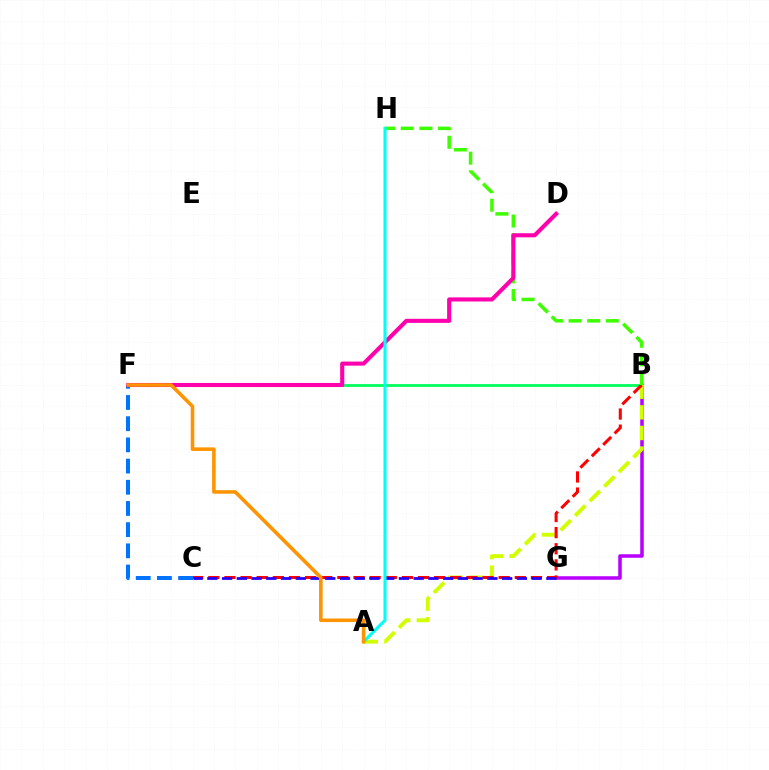{('B', 'G'): [{'color': '#b900ff', 'line_style': 'solid', 'thickness': 2.54}], ('B', 'F'): [{'color': '#00ff5c', 'line_style': 'solid', 'thickness': 2.0}], ('A', 'B'): [{'color': '#d1ff00', 'line_style': 'dashed', 'thickness': 2.8}], ('B', 'C'): [{'color': '#ff0000', 'line_style': 'dashed', 'thickness': 2.19}], ('C', 'F'): [{'color': '#0074ff', 'line_style': 'dashed', 'thickness': 2.88}], ('C', 'G'): [{'color': '#2500ff', 'line_style': 'dashed', 'thickness': 2.0}], ('B', 'H'): [{'color': '#3dff00', 'line_style': 'dashed', 'thickness': 2.53}], ('D', 'F'): [{'color': '#ff00ac', 'line_style': 'solid', 'thickness': 2.94}], ('A', 'H'): [{'color': '#00fff6', 'line_style': 'solid', 'thickness': 2.2}], ('A', 'F'): [{'color': '#ff9400', 'line_style': 'solid', 'thickness': 2.57}]}